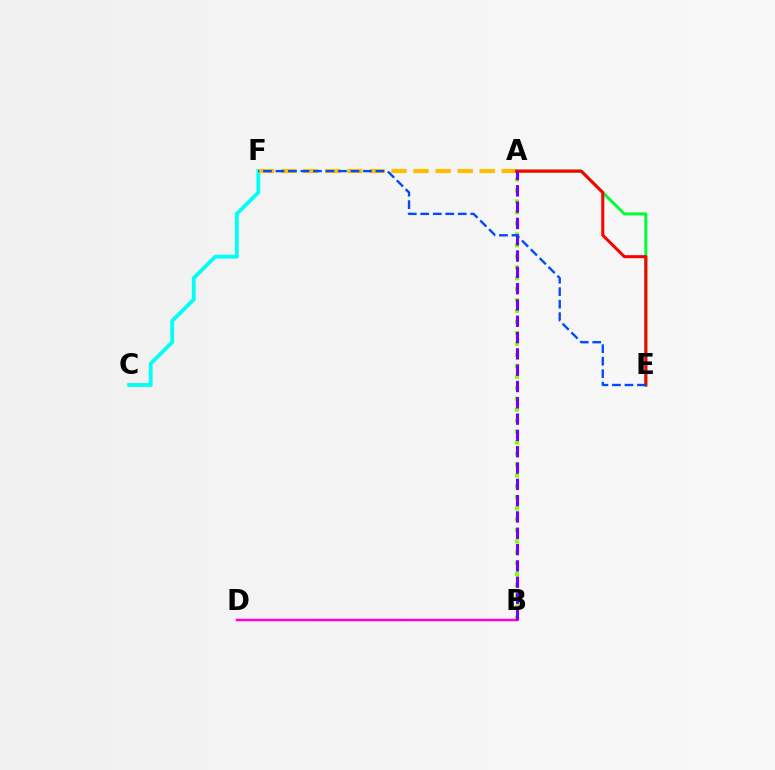{('A', 'B'): [{'color': '#84ff00', 'line_style': 'dotted', 'thickness': 2.98}, {'color': '#7200ff', 'line_style': 'dashed', 'thickness': 2.22}], ('C', 'F'): [{'color': '#00fff6', 'line_style': 'solid', 'thickness': 2.75}], ('A', 'E'): [{'color': '#00ff39', 'line_style': 'solid', 'thickness': 2.16}, {'color': '#ff0000', 'line_style': 'solid', 'thickness': 2.19}], ('A', 'F'): [{'color': '#ffbd00', 'line_style': 'dashed', 'thickness': 3.0}], ('B', 'D'): [{'color': '#ff00cf', 'line_style': 'solid', 'thickness': 1.8}], ('E', 'F'): [{'color': '#004bff', 'line_style': 'dashed', 'thickness': 1.7}]}